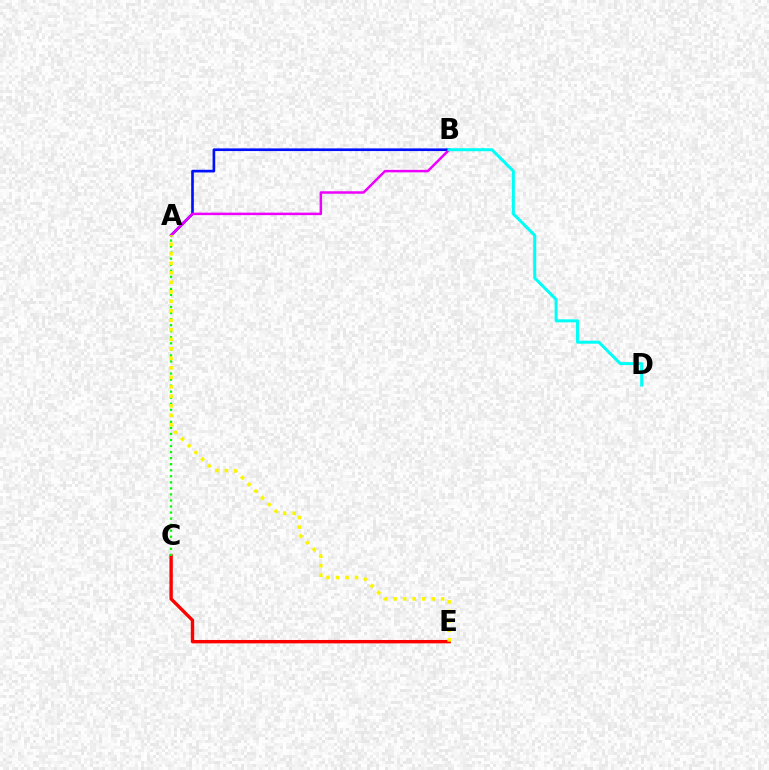{('A', 'B'): [{'color': '#0010ff', 'line_style': 'solid', 'thickness': 1.92}, {'color': '#ee00ff', 'line_style': 'solid', 'thickness': 1.79}], ('C', 'E'): [{'color': '#ff0000', 'line_style': 'solid', 'thickness': 2.43}], ('A', 'C'): [{'color': '#08ff00', 'line_style': 'dotted', 'thickness': 1.64}], ('A', 'E'): [{'color': '#fcf500', 'line_style': 'dotted', 'thickness': 2.58}], ('B', 'D'): [{'color': '#00fff6', 'line_style': 'solid', 'thickness': 2.17}]}